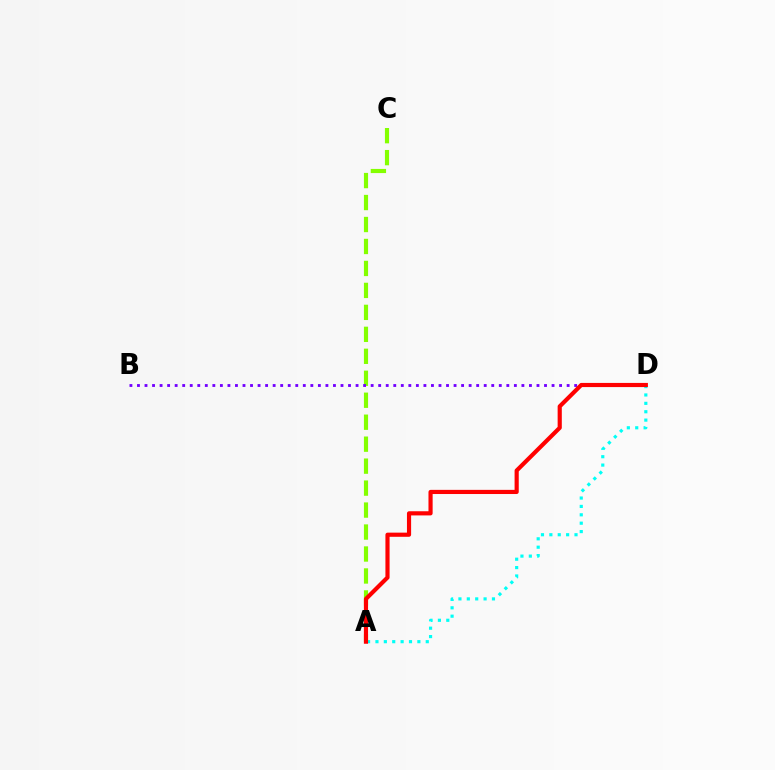{('A', 'D'): [{'color': '#00fff6', 'line_style': 'dotted', 'thickness': 2.28}, {'color': '#ff0000', 'line_style': 'solid', 'thickness': 2.99}], ('A', 'C'): [{'color': '#84ff00', 'line_style': 'dashed', 'thickness': 2.98}], ('B', 'D'): [{'color': '#7200ff', 'line_style': 'dotted', 'thickness': 2.05}]}